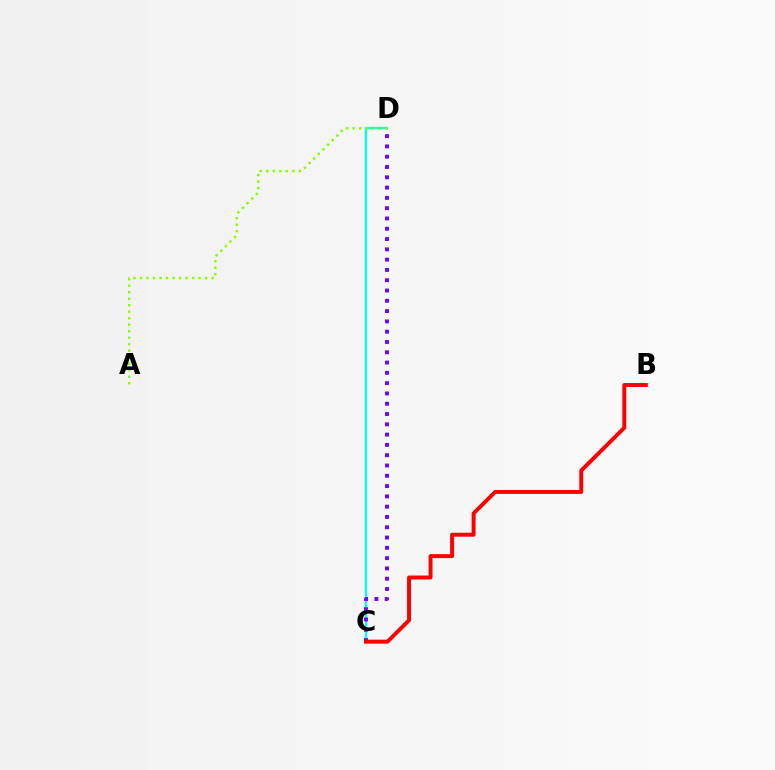{('C', 'D'): [{'color': '#00fff6', 'line_style': 'solid', 'thickness': 1.69}, {'color': '#7200ff', 'line_style': 'dotted', 'thickness': 2.8}], ('B', 'C'): [{'color': '#ff0000', 'line_style': 'solid', 'thickness': 2.84}], ('A', 'D'): [{'color': '#84ff00', 'line_style': 'dotted', 'thickness': 1.77}]}